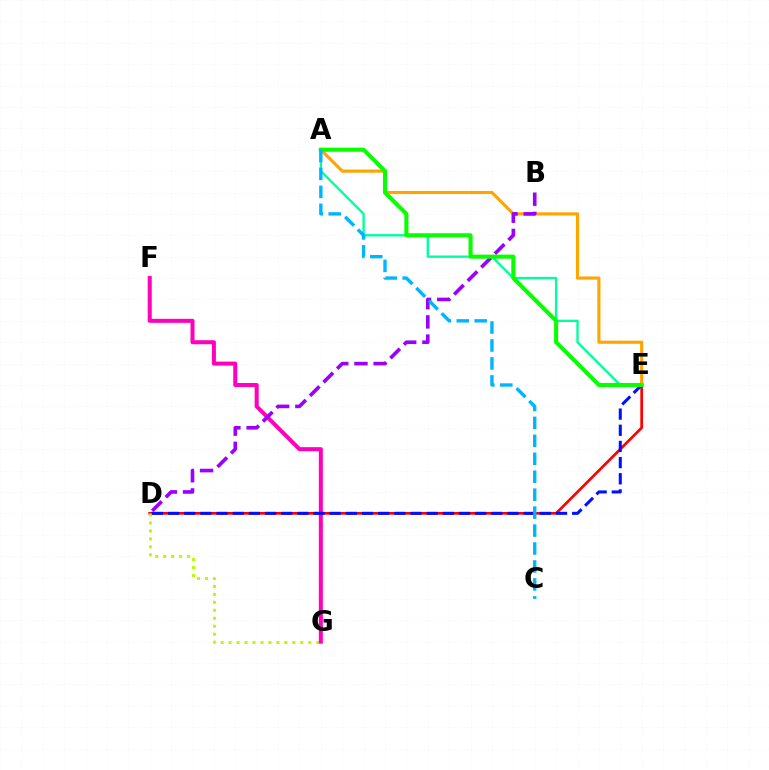{('A', 'E'): [{'color': '#00ff9d', 'line_style': 'solid', 'thickness': 1.7}, {'color': '#ffa500', 'line_style': 'solid', 'thickness': 2.27}, {'color': '#08ff00', 'line_style': 'solid', 'thickness': 2.93}], ('D', 'E'): [{'color': '#ff0000', 'line_style': 'solid', 'thickness': 1.95}, {'color': '#0010ff', 'line_style': 'dashed', 'thickness': 2.2}], ('D', 'G'): [{'color': '#b3ff00', 'line_style': 'dotted', 'thickness': 2.16}], ('F', 'G'): [{'color': '#ff00bd', 'line_style': 'solid', 'thickness': 2.9}], ('B', 'D'): [{'color': '#9b00ff', 'line_style': 'dashed', 'thickness': 2.61}], ('A', 'C'): [{'color': '#00b5ff', 'line_style': 'dashed', 'thickness': 2.44}]}